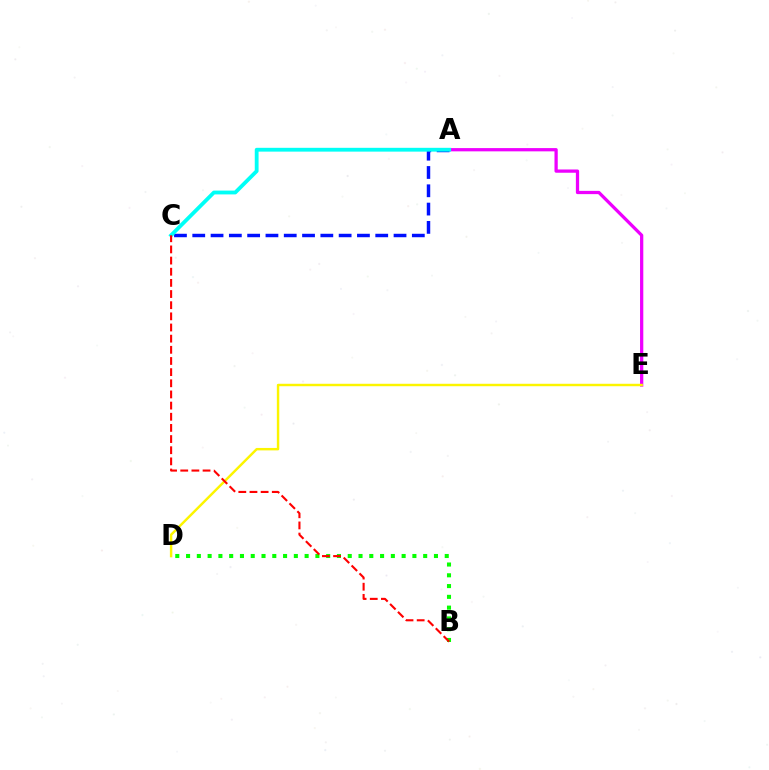{('A', 'E'): [{'color': '#ee00ff', 'line_style': 'solid', 'thickness': 2.35}], ('A', 'C'): [{'color': '#0010ff', 'line_style': 'dashed', 'thickness': 2.49}, {'color': '#00fff6', 'line_style': 'solid', 'thickness': 2.74}], ('D', 'E'): [{'color': '#fcf500', 'line_style': 'solid', 'thickness': 1.75}], ('B', 'D'): [{'color': '#08ff00', 'line_style': 'dotted', 'thickness': 2.93}], ('B', 'C'): [{'color': '#ff0000', 'line_style': 'dashed', 'thickness': 1.52}]}